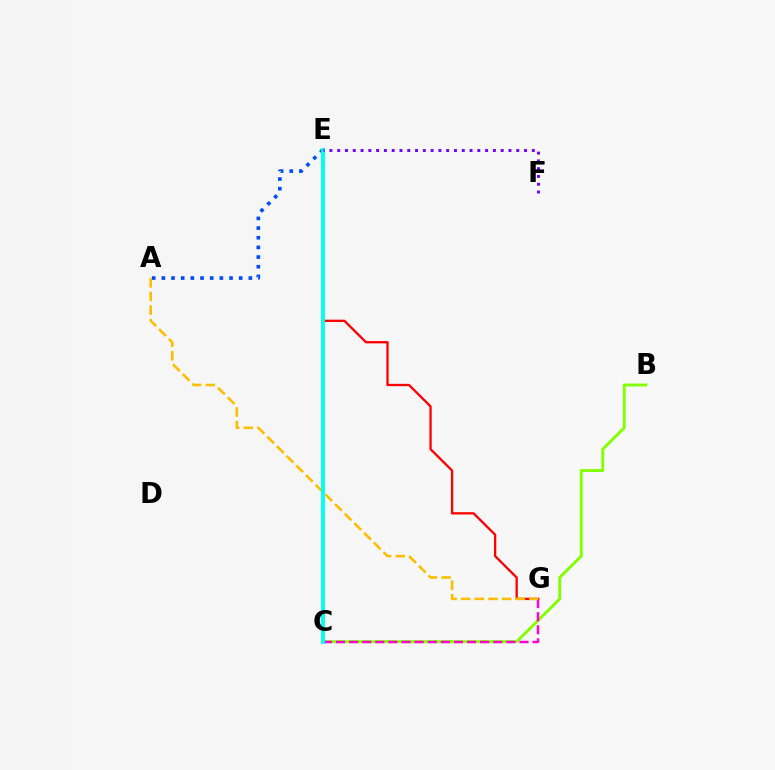{('B', 'C'): [{'color': '#84ff00', 'line_style': 'solid', 'thickness': 2.09}], ('E', 'G'): [{'color': '#ff0000', 'line_style': 'solid', 'thickness': 1.66}], ('A', 'E'): [{'color': '#004bff', 'line_style': 'dotted', 'thickness': 2.63}], ('C', 'G'): [{'color': '#ff00cf', 'line_style': 'dashed', 'thickness': 1.78}], ('C', 'E'): [{'color': '#00ff39', 'line_style': 'dotted', 'thickness': 1.93}, {'color': '#00fff6', 'line_style': 'solid', 'thickness': 2.84}], ('A', 'G'): [{'color': '#ffbd00', 'line_style': 'dashed', 'thickness': 1.86}], ('E', 'F'): [{'color': '#7200ff', 'line_style': 'dotted', 'thickness': 2.12}]}